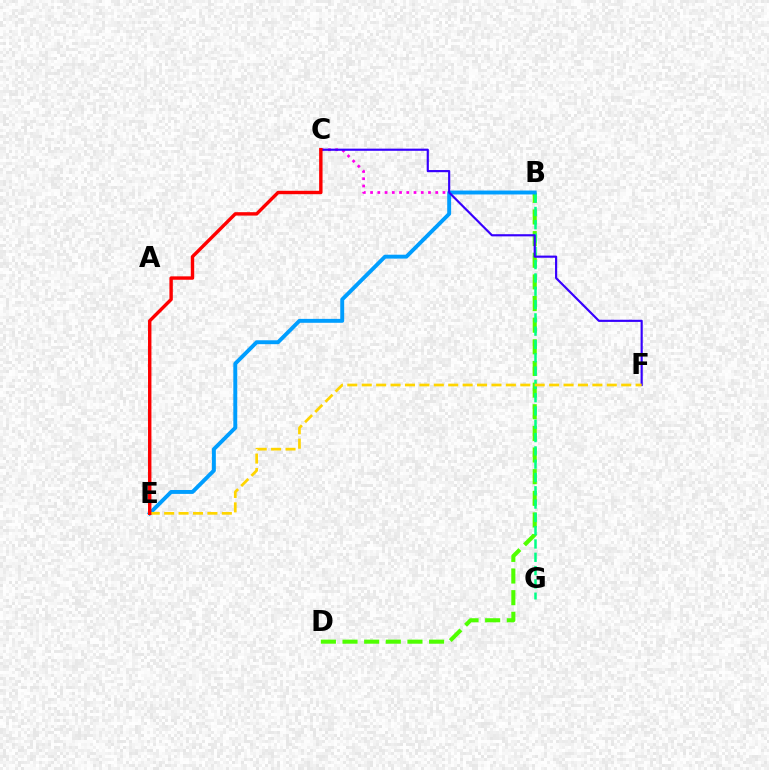{('B', 'D'): [{'color': '#4fff00', 'line_style': 'dashed', 'thickness': 2.94}], ('B', 'G'): [{'color': '#00ff86', 'line_style': 'dashed', 'thickness': 1.81}], ('B', 'C'): [{'color': '#ff00ed', 'line_style': 'dotted', 'thickness': 1.97}], ('B', 'E'): [{'color': '#009eff', 'line_style': 'solid', 'thickness': 2.81}], ('C', 'F'): [{'color': '#3700ff', 'line_style': 'solid', 'thickness': 1.56}], ('E', 'F'): [{'color': '#ffd500', 'line_style': 'dashed', 'thickness': 1.96}], ('C', 'E'): [{'color': '#ff0000', 'line_style': 'solid', 'thickness': 2.45}]}